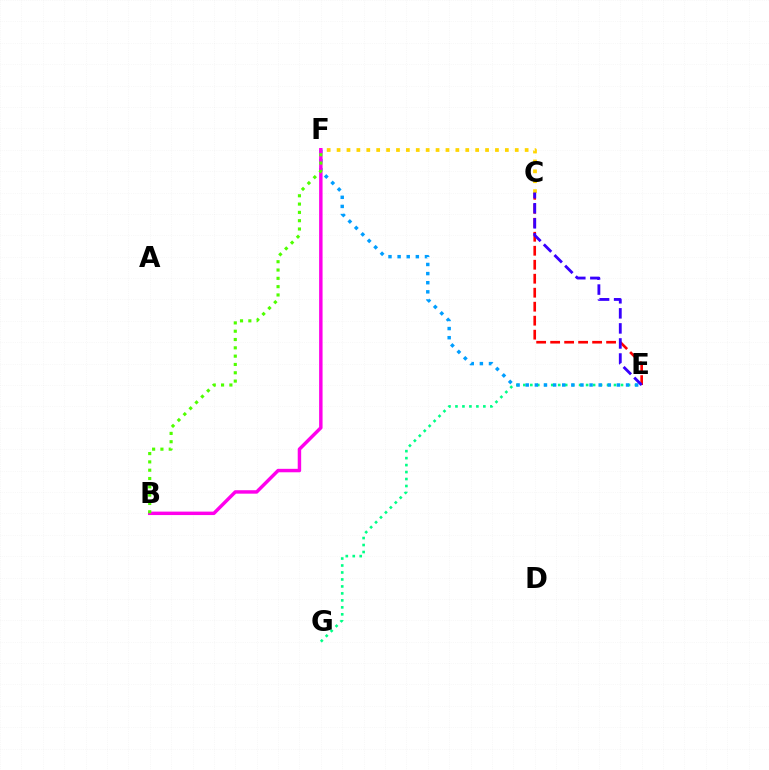{('E', 'G'): [{'color': '#00ff86', 'line_style': 'dotted', 'thickness': 1.9}], ('C', 'E'): [{'color': '#ff0000', 'line_style': 'dashed', 'thickness': 1.9}, {'color': '#3700ff', 'line_style': 'dashed', 'thickness': 2.04}], ('C', 'F'): [{'color': '#ffd500', 'line_style': 'dotted', 'thickness': 2.69}], ('E', 'F'): [{'color': '#009eff', 'line_style': 'dotted', 'thickness': 2.48}], ('B', 'F'): [{'color': '#ff00ed', 'line_style': 'solid', 'thickness': 2.48}, {'color': '#4fff00', 'line_style': 'dotted', 'thickness': 2.26}]}